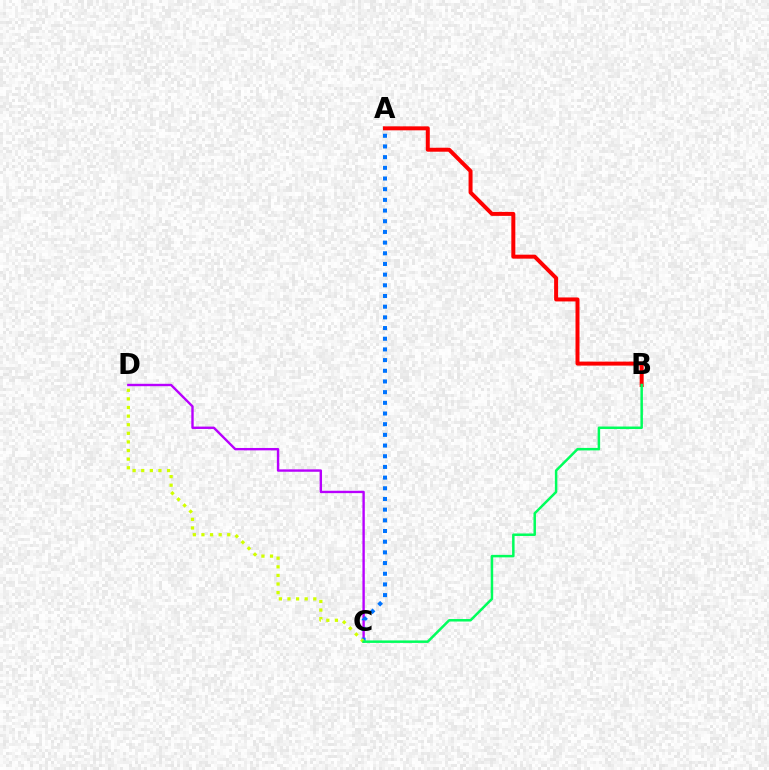{('C', 'D'): [{'color': '#b900ff', 'line_style': 'solid', 'thickness': 1.72}, {'color': '#d1ff00', 'line_style': 'dotted', 'thickness': 2.34}], ('A', 'C'): [{'color': '#0074ff', 'line_style': 'dotted', 'thickness': 2.9}], ('A', 'B'): [{'color': '#ff0000', 'line_style': 'solid', 'thickness': 2.86}], ('B', 'C'): [{'color': '#00ff5c', 'line_style': 'solid', 'thickness': 1.79}]}